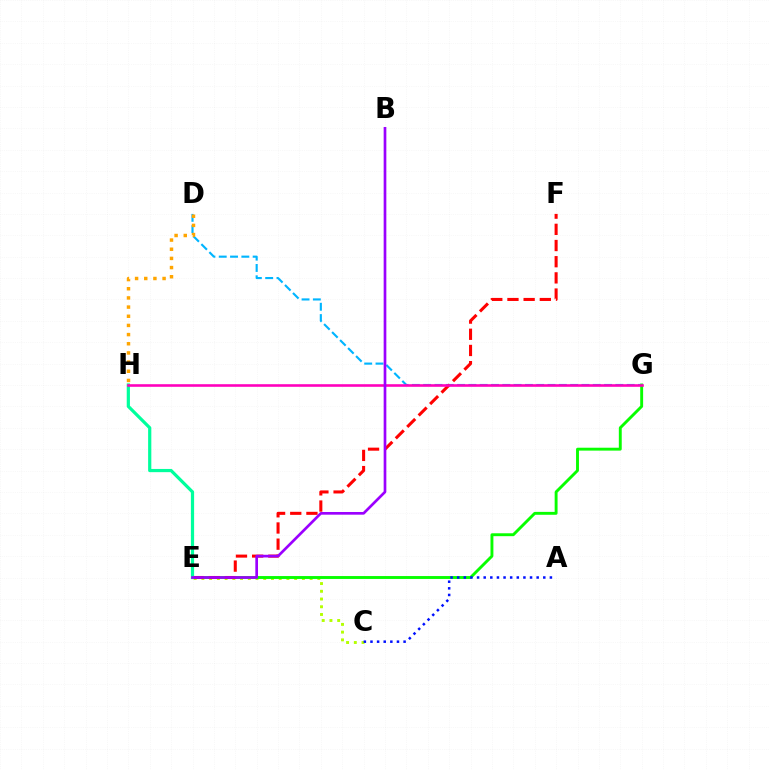{('D', 'G'): [{'color': '#00b5ff', 'line_style': 'dashed', 'thickness': 1.54}], ('C', 'E'): [{'color': '#b3ff00', 'line_style': 'dotted', 'thickness': 2.1}], ('E', 'G'): [{'color': '#08ff00', 'line_style': 'solid', 'thickness': 2.09}], ('D', 'H'): [{'color': '#ffa500', 'line_style': 'dotted', 'thickness': 2.49}], ('A', 'C'): [{'color': '#0010ff', 'line_style': 'dotted', 'thickness': 1.8}], ('E', 'F'): [{'color': '#ff0000', 'line_style': 'dashed', 'thickness': 2.2}], ('E', 'H'): [{'color': '#00ff9d', 'line_style': 'solid', 'thickness': 2.31}], ('G', 'H'): [{'color': '#ff00bd', 'line_style': 'solid', 'thickness': 1.87}], ('B', 'E'): [{'color': '#9b00ff', 'line_style': 'solid', 'thickness': 1.93}]}